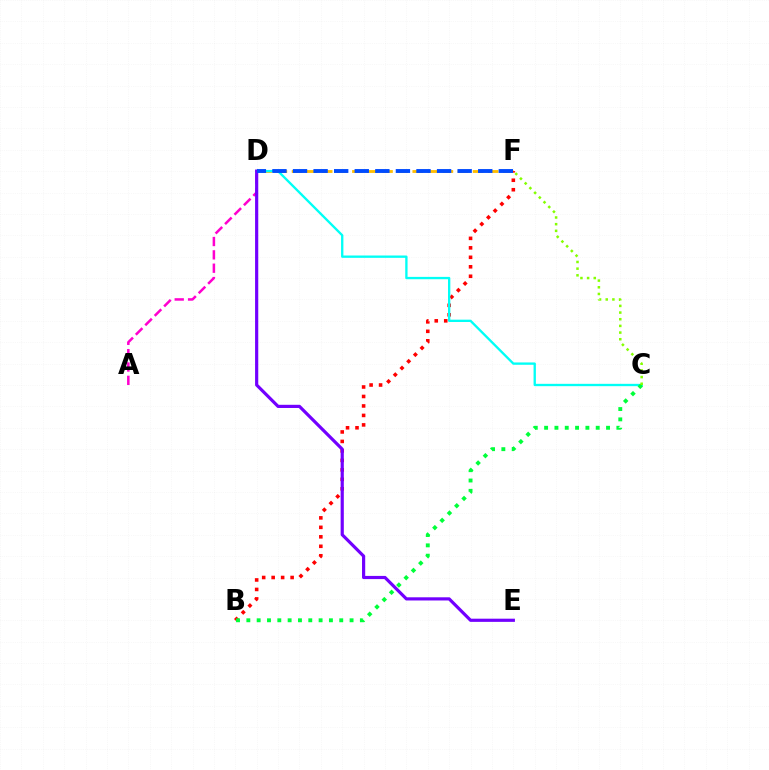{('D', 'F'): [{'color': '#ffbd00', 'line_style': 'dashed', 'thickness': 2.05}, {'color': '#004bff', 'line_style': 'dashed', 'thickness': 2.8}], ('B', 'F'): [{'color': '#ff0000', 'line_style': 'dotted', 'thickness': 2.58}], ('C', 'D'): [{'color': '#00fff6', 'line_style': 'solid', 'thickness': 1.68}], ('A', 'D'): [{'color': '#ff00cf', 'line_style': 'dashed', 'thickness': 1.81}], ('D', 'E'): [{'color': '#7200ff', 'line_style': 'solid', 'thickness': 2.29}], ('B', 'C'): [{'color': '#00ff39', 'line_style': 'dotted', 'thickness': 2.8}], ('C', 'F'): [{'color': '#84ff00', 'line_style': 'dotted', 'thickness': 1.81}]}